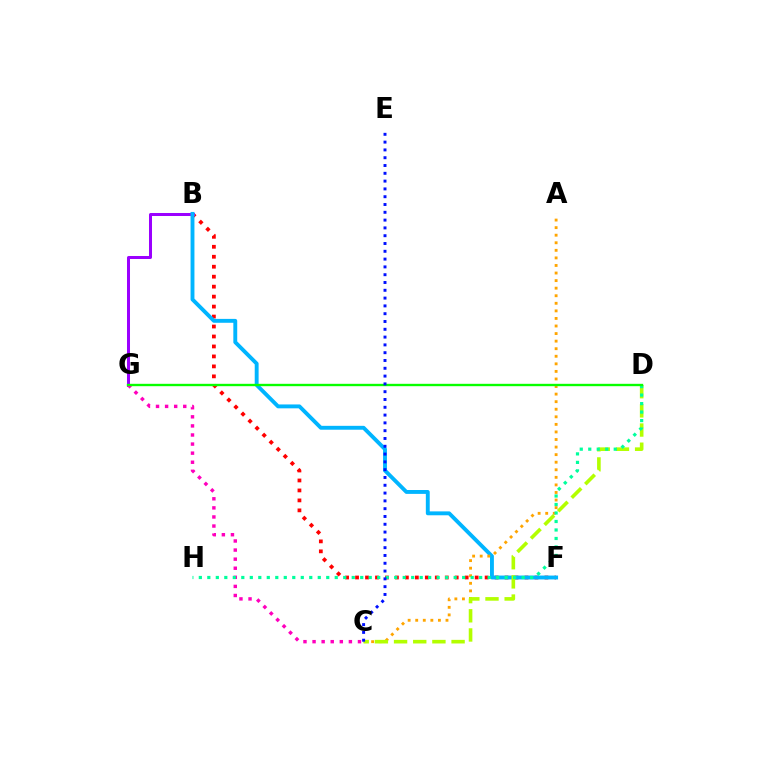{('B', 'F'): [{'color': '#ff0000', 'line_style': 'dotted', 'thickness': 2.71}, {'color': '#00b5ff', 'line_style': 'solid', 'thickness': 2.8}], ('B', 'G'): [{'color': '#9b00ff', 'line_style': 'solid', 'thickness': 2.17}], ('C', 'G'): [{'color': '#ff00bd', 'line_style': 'dotted', 'thickness': 2.47}], ('A', 'C'): [{'color': '#ffa500', 'line_style': 'dotted', 'thickness': 2.06}], ('C', 'D'): [{'color': '#b3ff00', 'line_style': 'dashed', 'thickness': 2.6}], ('D', 'H'): [{'color': '#00ff9d', 'line_style': 'dotted', 'thickness': 2.31}], ('D', 'G'): [{'color': '#08ff00', 'line_style': 'solid', 'thickness': 1.71}], ('C', 'E'): [{'color': '#0010ff', 'line_style': 'dotted', 'thickness': 2.12}]}